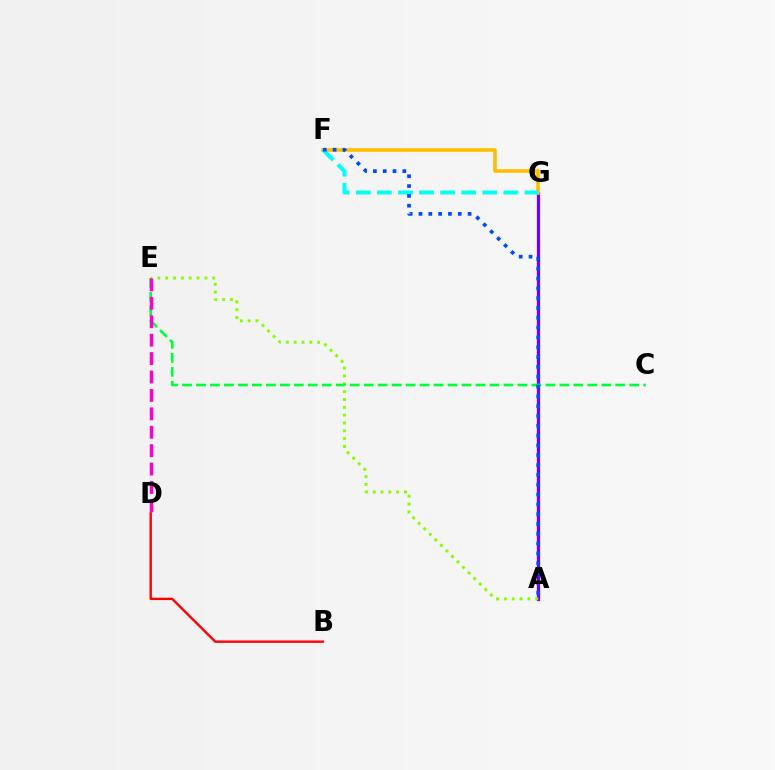{('A', 'G'): [{'color': '#7200ff', 'line_style': 'solid', 'thickness': 2.36}], ('F', 'G'): [{'color': '#ffbd00', 'line_style': 'solid', 'thickness': 2.58}, {'color': '#00fff6', 'line_style': 'dashed', 'thickness': 2.86}], ('A', 'E'): [{'color': '#84ff00', 'line_style': 'dotted', 'thickness': 2.13}], ('C', 'E'): [{'color': '#00ff39', 'line_style': 'dashed', 'thickness': 1.9}], ('B', 'D'): [{'color': '#ff0000', 'line_style': 'solid', 'thickness': 1.7}], ('D', 'E'): [{'color': '#ff00cf', 'line_style': 'dashed', 'thickness': 2.5}], ('A', 'F'): [{'color': '#004bff', 'line_style': 'dotted', 'thickness': 2.67}]}